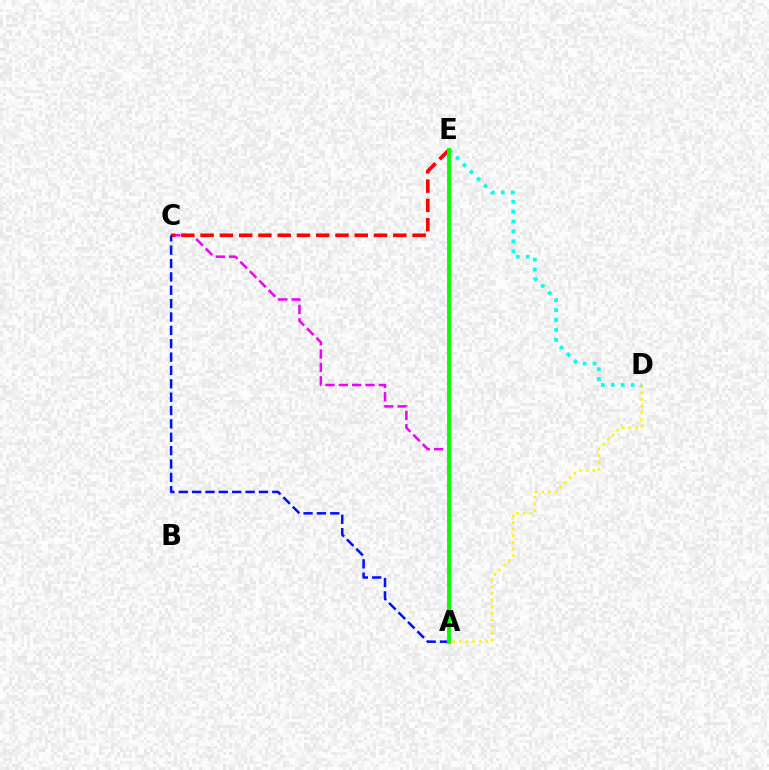{('A', 'C'): [{'color': '#ee00ff', 'line_style': 'dashed', 'thickness': 1.81}, {'color': '#0010ff', 'line_style': 'dashed', 'thickness': 1.82}], ('A', 'D'): [{'color': '#fcf500', 'line_style': 'dotted', 'thickness': 1.81}], ('C', 'E'): [{'color': '#ff0000', 'line_style': 'dashed', 'thickness': 2.62}], ('D', 'E'): [{'color': '#00fff6', 'line_style': 'dotted', 'thickness': 2.69}], ('A', 'E'): [{'color': '#08ff00', 'line_style': 'solid', 'thickness': 2.79}]}